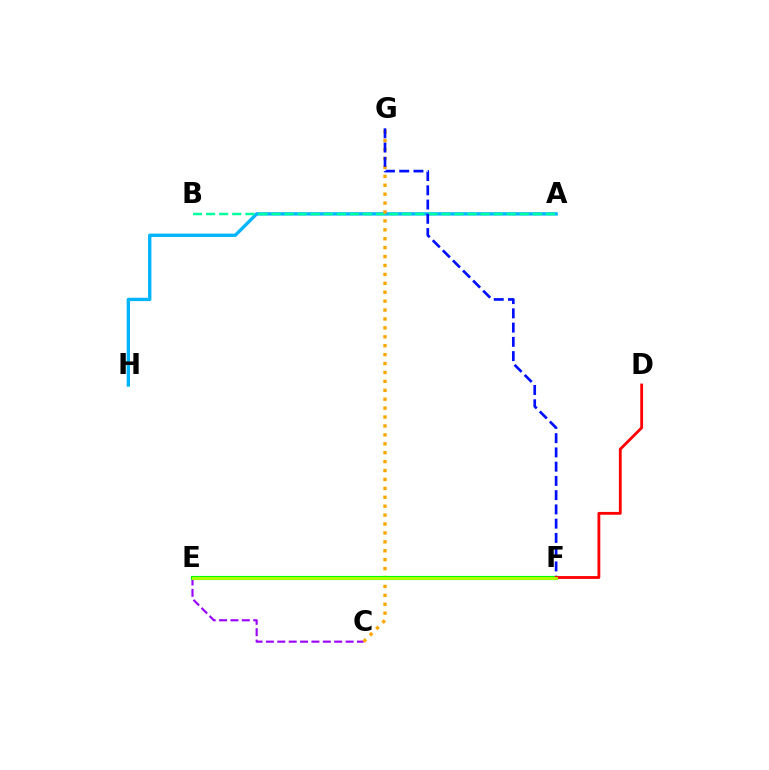{('E', 'F'): [{'color': '#ff00bd', 'line_style': 'dotted', 'thickness': 2.0}, {'color': '#08ff00', 'line_style': 'solid', 'thickness': 2.99}, {'color': '#b3ff00', 'line_style': 'solid', 'thickness': 2.01}], ('A', 'H'): [{'color': '#00b5ff', 'line_style': 'solid', 'thickness': 2.41}], ('A', 'B'): [{'color': '#00ff9d', 'line_style': 'dashed', 'thickness': 1.78}], ('C', 'E'): [{'color': '#9b00ff', 'line_style': 'dashed', 'thickness': 1.55}], ('C', 'G'): [{'color': '#ffa500', 'line_style': 'dotted', 'thickness': 2.42}], ('F', 'G'): [{'color': '#0010ff', 'line_style': 'dashed', 'thickness': 1.94}], ('D', 'F'): [{'color': '#ff0000', 'line_style': 'solid', 'thickness': 2.03}]}